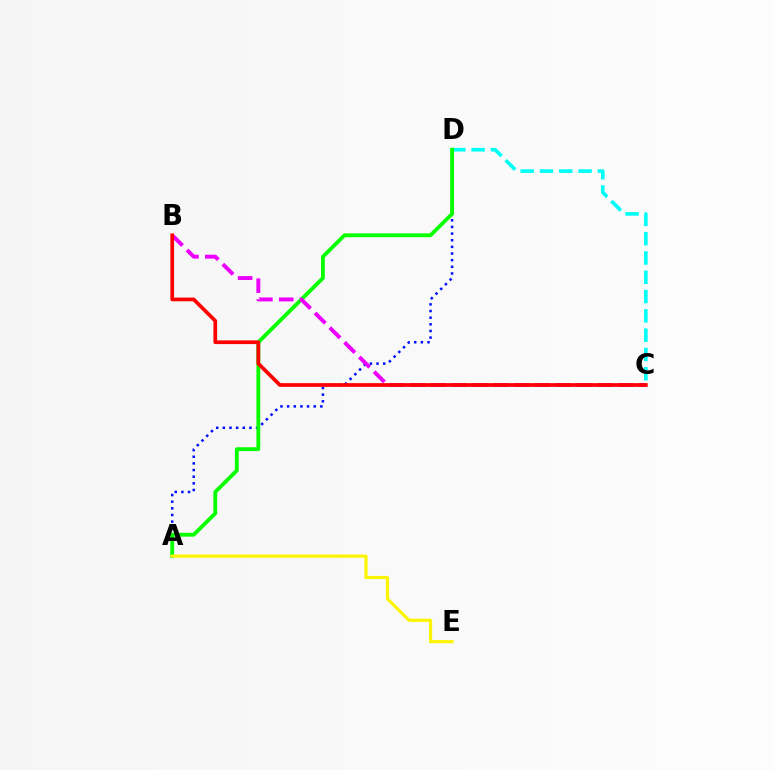{('A', 'D'): [{'color': '#0010ff', 'line_style': 'dotted', 'thickness': 1.81}, {'color': '#08ff00', 'line_style': 'solid', 'thickness': 2.76}], ('C', 'D'): [{'color': '#00fff6', 'line_style': 'dashed', 'thickness': 2.62}], ('B', 'C'): [{'color': '#ee00ff', 'line_style': 'dashed', 'thickness': 2.83}, {'color': '#ff0000', 'line_style': 'solid', 'thickness': 2.67}], ('A', 'E'): [{'color': '#fcf500', 'line_style': 'solid', 'thickness': 2.27}]}